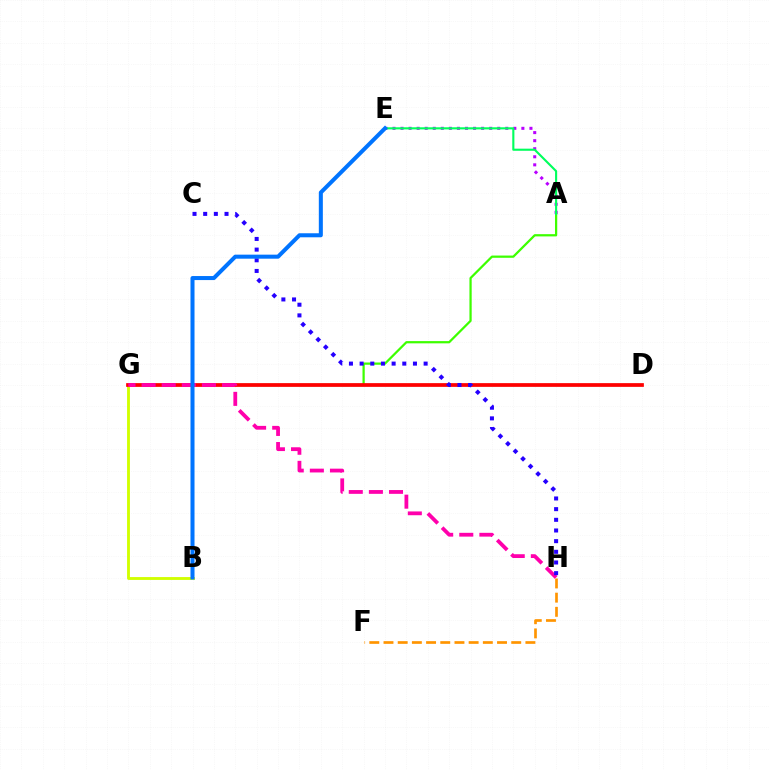{('D', 'G'): [{'color': '#00fff6', 'line_style': 'dashed', 'thickness': 1.53}, {'color': '#ff0000', 'line_style': 'solid', 'thickness': 2.68}], ('A', 'E'): [{'color': '#b900ff', 'line_style': 'dotted', 'thickness': 2.19}, {'color': '#00ff5c', 'line_style': 'solid', 'thickness': 1.52}], ('A', 'G'): [{'color': '#3dff00', 'line_style': 'solid', 'thickness': 1.61}], ('B', 'G'): [{'color': '#d1ff00', 'line_style': 'solid', 'thickness': 2.06}], ('G', 'H'): [{'color': '#ff00ac', 'line_style': 'dashed', 'thickness': 2.73}], ('C', 'H'): [{'color': '#2500ff', 'line_style': 'dotted', 'thickness': 2.9}], ('F', 'H'): [{'color': '#ff9400', 'line_style': 'dashed', 'thickness': 1.93}], ('B', 'E'): [{'color': '#0074ff', 'line_style': 'solid', 'thickness': 2.9}]}